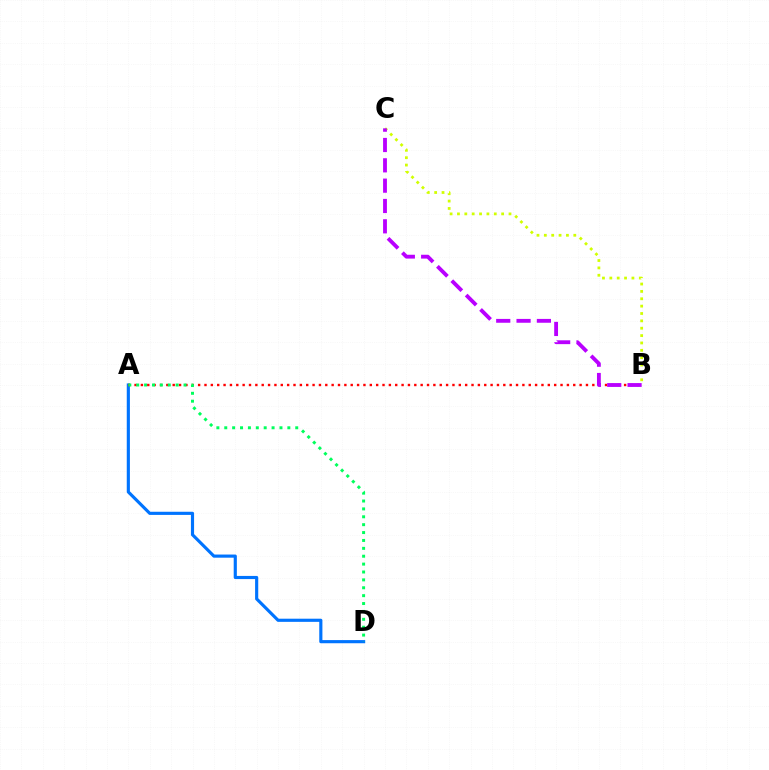{('A', 'D'): [{'color': '#0074ff', 'line_style': 'solid', 'thickness': 2.27}, {'color': '#00ff5c', 'line_style': 'dotted', 'thickness': 2.14}], ('A', 'B'): [{'color': '#ff0000', 'line_style': 'dotted', 'thickness': 1.73}], ('B', 'C'): [{'color': '#d1ff00', 'line_style': 'dotted', 'thickness': 2.0}, {'color': '#b900ff', 'line_style': 'dashed', 'thickness': 2.76}]}